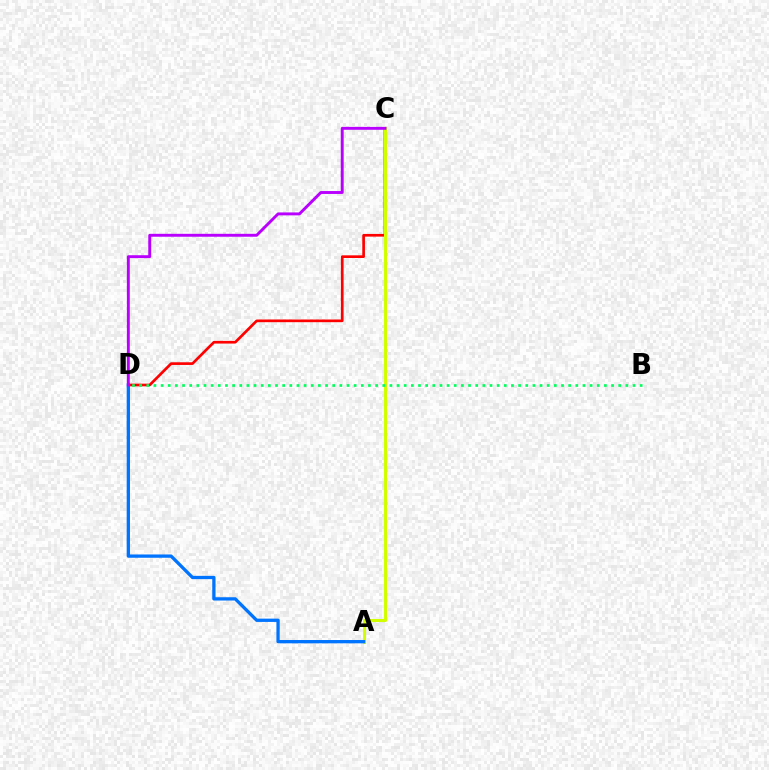{('C', 'D'): [{'color': '#ff0000', 'line_style': 'solid', 'thickness': 1.93}, {'color': '#b900ff', 'line_style': 'solid', 'thickness': 2.1}], ('A', 'C'): [{'color': '#d1ff00', 'line_style': 'solid', 'thickness': 2.2}], ('A', 'D'): [{'color': '#0074ff', 'line_style': 'solid', 'thickness': 2.37}], ('B', 'D'): [{'color': '#00ff5c', 'line_style': 'dotted', 'thickness': 1.94}]}